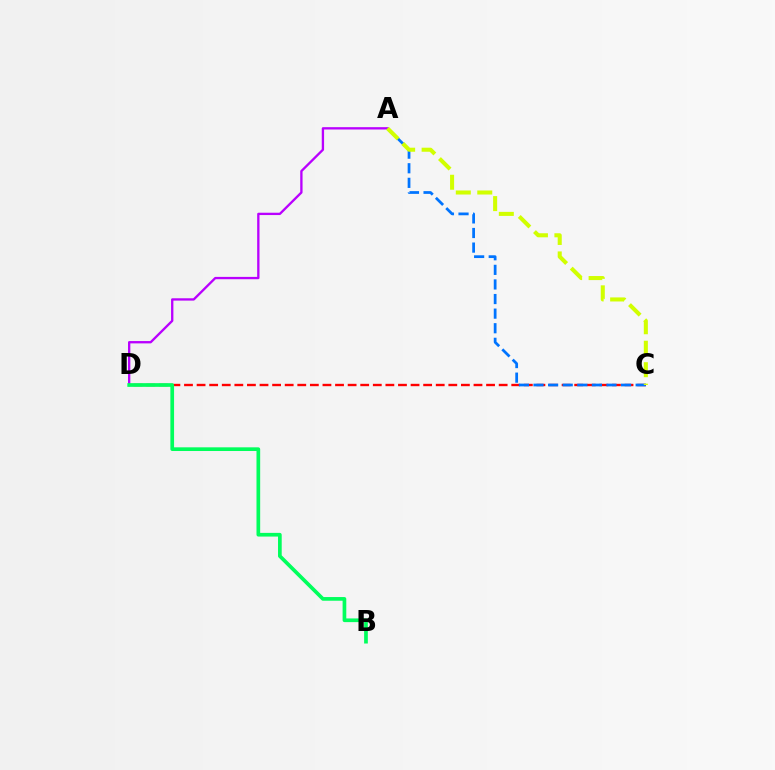{('C', 'D'): [{'color': '#ff0000', 'line_style': 'dashed', 'thickness': 1.71}], ('A', 'C'): [{'color': '#0074ff', 'line_style': 'dashed', 'thickness': 1.98}, {'color': '#d1ff00', 'line_style': 'dashed', 'thickness': 2.92}], ('A', 'D'): [{'color': '#b900ff', 'line_style': 'solid', 'thickness': 1.67}], ('B', 'D'): [{'color': '#00ff5c', 'line_style': 'solid', 'thickness': 2.65}]}